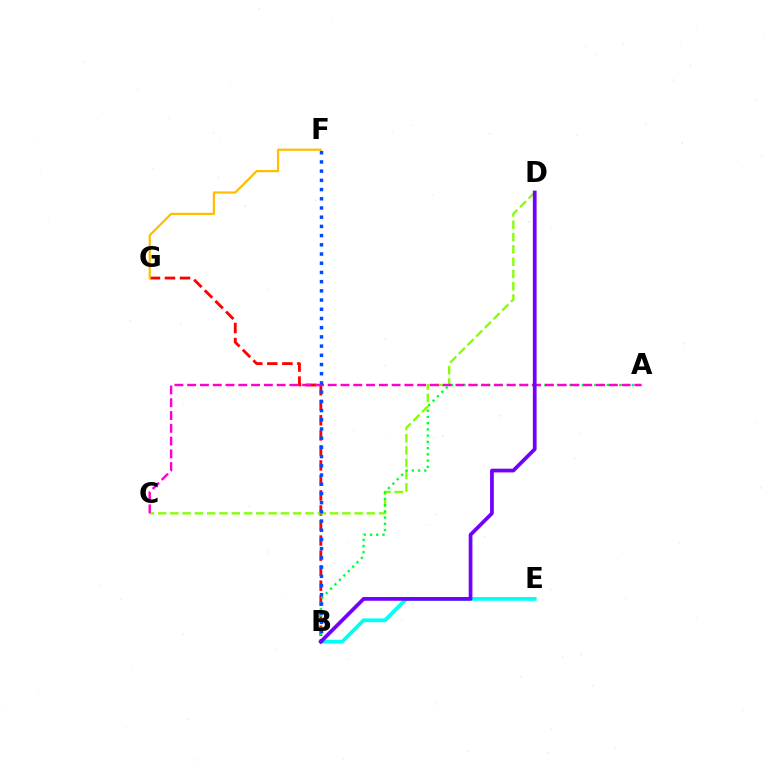{('B', 'G'): [{'color': '#ff0000', 'line_style': 'dashed', 'thickness': 2.04}], ('B', 'E'): [{'color': '#00fff6', 'line_style': 'solid', 'thickness': 2.72}], ('C', 'D'): [{'color': '#84ff00', 'line_style': 'dashed', 'thickness': 1.67}], ('A', 'B'): [{'color': '#00ff39', 'line_style': 'dotted', 'thickness': 1.69}], ('F', 'G'): [{'color': '#ffbd00', 'line_style': 'solid', 'thickness': 1.59}], ('A', 'C'): [{'color': '#ff00cf', 'line_style': 'dashed', 'thickness': 1.74}], ('B', 'F'): [{'color': '#004bff', 'line_style': 'dotted', 'thickness': 2.5}], ('B', 'D'): [{'color': '#7200ff', 'line_style': 'solid', 'thickness': 2.69}]}